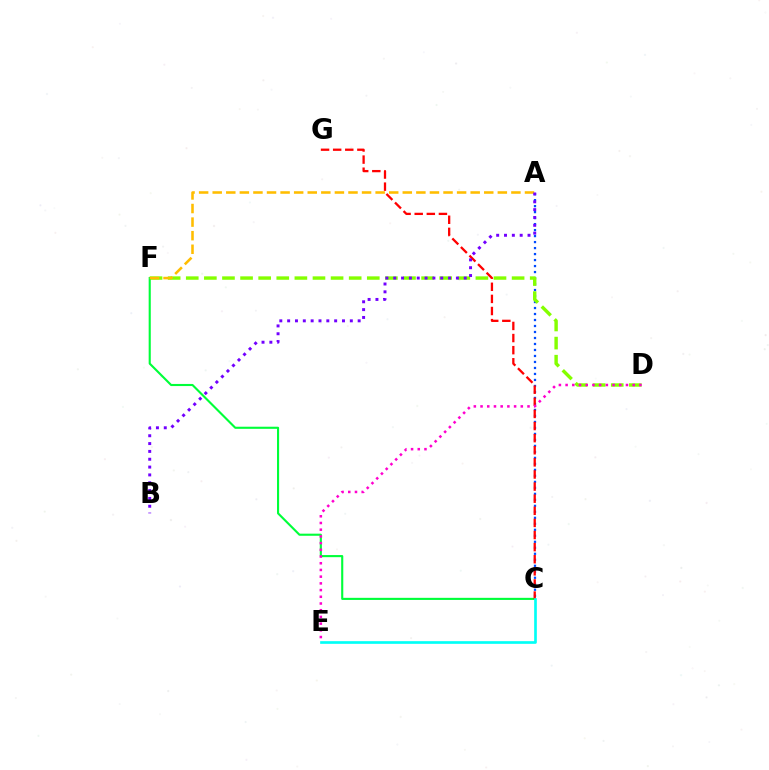{('A', 'C'): [{'color': '#004bff', 'line_style': 'dotted', 'thickness': 1.63}], ('D', 'F'): [{'color': '#84ff00', 'line_style': 'dashed', 'thickness': 2.46}], ('C', 'F'): [{'color': '#00ff39', 'line_style': 'solid', 'thickness': 1.52}], ('A', 'F'): [{'color': '#ffbd00', 'line_style': 'dashed', 'thickness': 1.84}], ('C', 'G'): [{'color': '#ff0000', 'line_style': 'dashed', 'thickness': 1.64}], ('D', 'E'): [{'color': '#ff00cf', 'line_style': 'dotted', 'thickness': 1.82}], ('C', 'E'): [{'color': '#00fff6', 'line_style': 'solid', 'thickness': 1.92}], ('A', 'B'): [{'color': '#7200ff', 'line_style': 'dotted', 'thickness': 2.13}]}